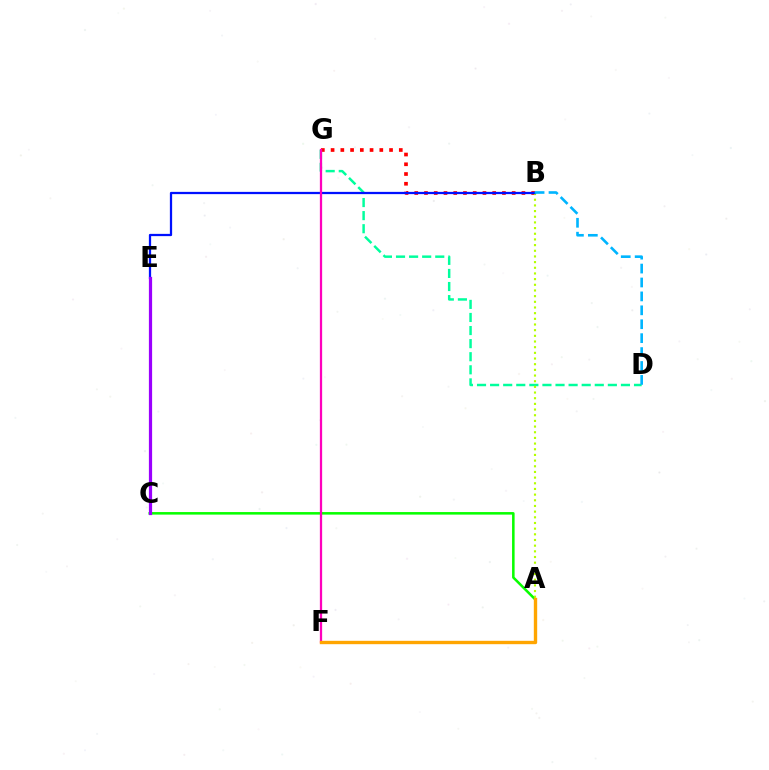{('B', 'G'): [{'color': '#ff0000', 'line_style': 'dotted', 'thickness': 2.65}], ('D', 'G'): [{'color': '#00ff9d', 'line_style': 'dashed', 'thickness': 1.78}], ('A', 'C'): [{'color': '#08ff00', 'line_style': 'solid', 'thickness': 1.83}], ('A', 'B'): [{'color': '#b3ff00', 'line_style': 'dotted', 'thickness': 1.54}], ('B', 'E'): [{'color': '#0010ff', 'line_style': 'solid', 'thickness': 1.63}], ('F', 'G'): [{'color': '#ff00bd', 'line_style': 'solid', 'thickness': 1.63}], ('B', 'D'): [{'color': '#00b5ff', 'line_style': 'dashed', 'thickness': 1.89}], ('C', 'E'): [{'color': '#9b00ff', 'line_style': 'solid', 'thickness': 2.32}], ('A', 'F'): [{'color': '#ffa500', 'line_style': 'solid', 'thickness': 2.42}]}